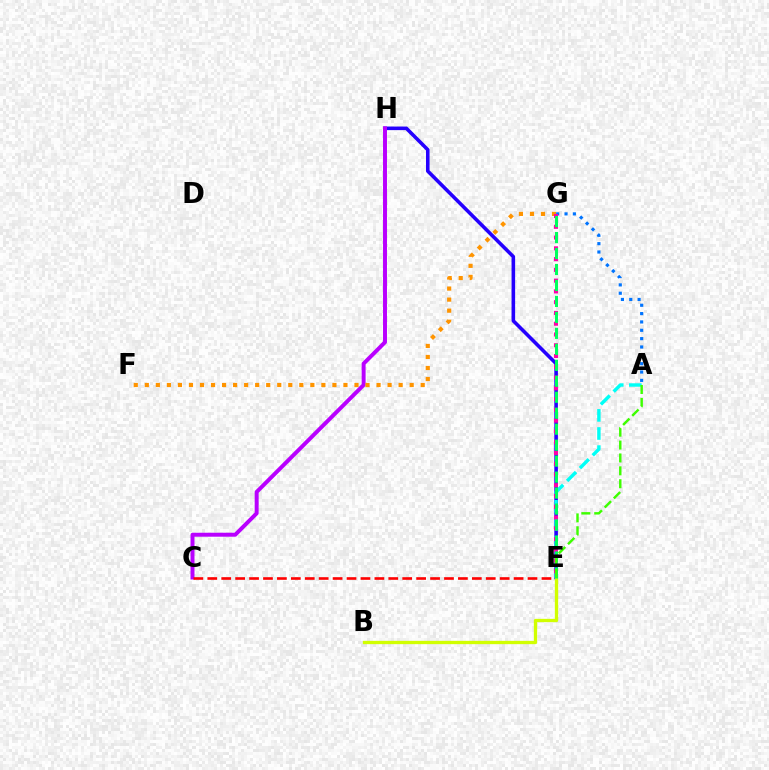{('E', 'H'): [{'color': '#2500ff', 'line_style': 'solid', 'thickness': 2.58}], ('C', 'H'): [{'color': '#b900ff', 'line_style': 'solid', 'thickness': 2.85}], ('F', 'G'): [{'color': '#ff9400', 'line_style': 'dotted', 'thickness': 3.0}], ('C', 'E'): [{'color': '#ff0000', 'line_style': 'dashed', 'thickness': 1.89}], ('A', 'G'): [{'color': '#0074ff', 'line_style': 'dotted', 'thickness': 2.27}], ('A', 'E'): [{'color': '#00fff6', 'line_style': 'dashed', 'thickness': 2.46}, {'color': '#3dff00', 'line_style': 'dashed', 'thickness': 1.75}], ('E', 'G'): [{'color': '#ff00ac', 'line_style': 'dotted', 'thickness': 2.93}, {'color': '#00ff5c', 'line_style': 'dashed', 'thickness': 2.17}], ('B', 'E'): [{'color': '#d1ff00', 'line_style': 'solid', 'thickness': 2.39}]}